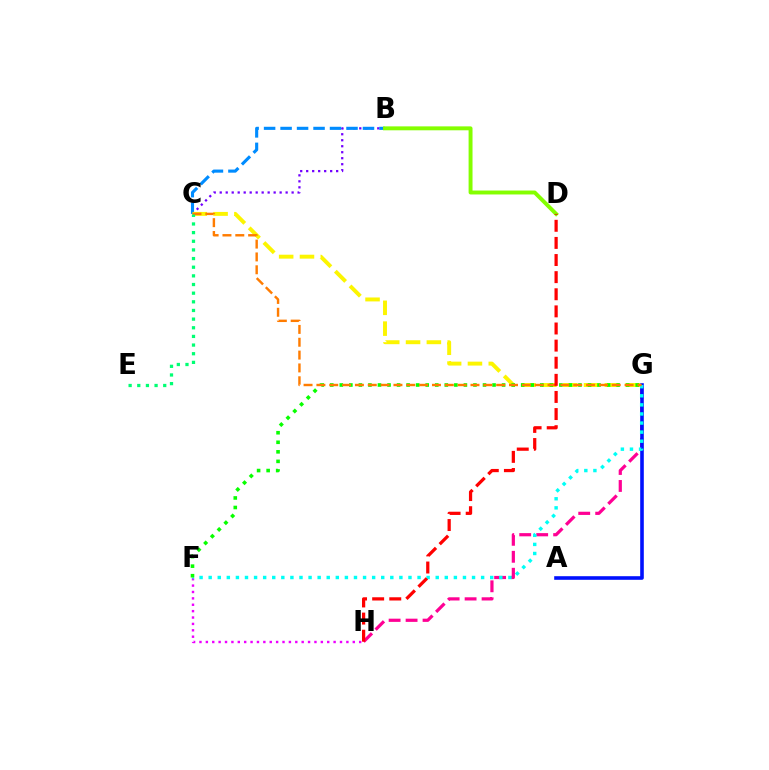{('B', 'C'): [{'color': '#7200ff', 'line_style': 'dotted', 'thickness': 1.63}, {'color': '#008cff', 'line_style': 'dashed', 'thickness': 2.24}], ('F', 'H'): [{'color': '#ee00ff', 'line_style': 'dotted', 'thickness': 1.74}], ('G', 'H'): [{'color': '#ff0094', 'line_style': 'dashed', 'thickness': 2.31}], ('A', 'G'): [{'color': '#0010ff', 'line_style': 'solid', 'thickness': 2.59}], ('C', 'G'): [{'color': '#fcf500', 'line_style': 'dashed', 'thickness': 2.83}, {'color': '#ff7c00', 'line_style': 'dashed', 'thickness': 1.74}], ('F', 'G'): [{'color': '#00fff6', 'line_style': 'dotted', 'thickness': 2.47}, {'color': '#08ff00', 'line_style': 'dotted', 'thickness': 2.59}], ('B', 'D'): [{'color': '#84ff00', 'line_style': 'solid', 'thickness': 2.83}], ('D', 'H'): [{'color': '#ff0000', 'line_style': 'dashed', 'thickness': 2.33}], ('C', 'E'): [{'color': '#00ff74', 'line_style': 'dotted', 'thickness': 2.35}]}